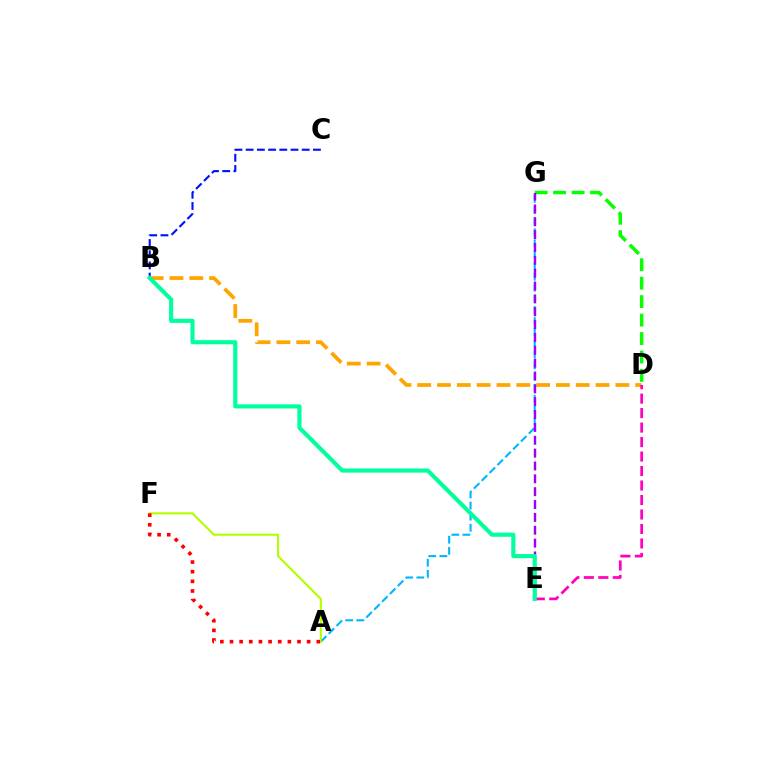{('D', 'G'): [{'color': '#08ff00', 'line_style': 'dashed', 'thickness': 2.51}], ('A', 'G'): [{'color': '#00b5ff', 'line_style': 'dashed', 'thickness': 1.51}], ('B', 'D'): [{'color': '#ffa500', 'line_style': 'dashed', 'thickness': 2.69}], ('E', 'G'): [{'color': '#9b00ff', 'line_style': 'dashed', 'thickness': 1.75}], ('A', 'F'): [{'color': '#b3ff00', 'line_style': 'solid', 'thickness': 1.52}, {'color': '#ff0000', 'line_style': 'dotted', 'thickness': 2.62}], ('D', 'E'): [{'color': '#ff00bd', 'line_style': 'dashed', 'thickness': 1.97}], ('B', 'C'): [{'color': '#0010ff', 'line_style': 'dashed', 'thickness': 1.52}], ('B', 'E'): [{'color': '#00ff9d', 'line_style': 'solid', 'thickness': 2.97}]}